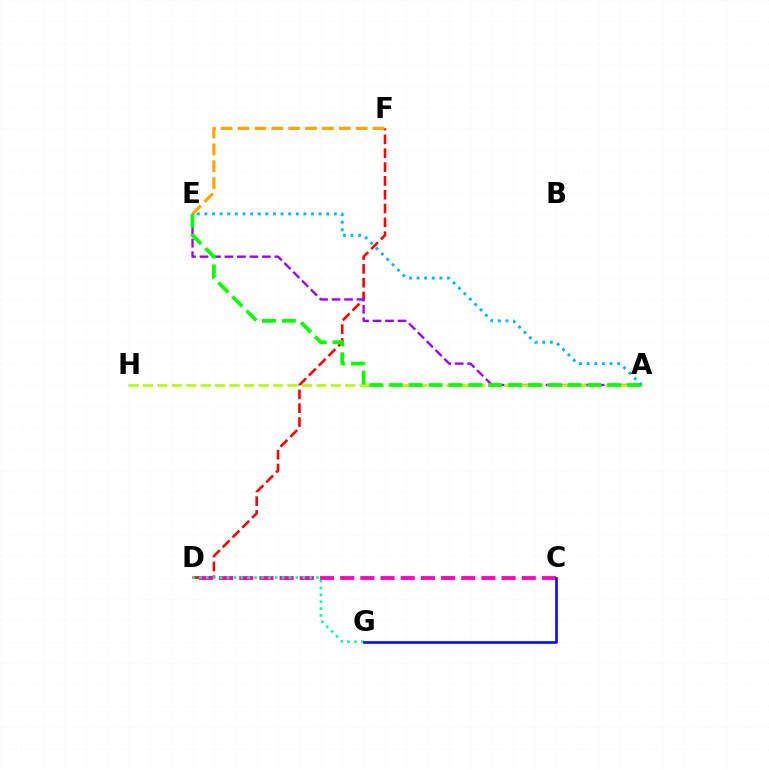{('D', 'F'): [{'color': '#ff0000', 'line_style': 'dashed', 'thickness': 1.88}], ('E', 'F'): [{'color': '#ffa500', 'line_style': 'dashed', 'thickness': 2.29}], ('A', 'E'): [{'color': '#9b00ff', 'line_style': 'dashed', 'thickness': 1.7}, {'color': '#08ff00', 'line_style': 'dashed', 'thickness': 2.7}, {'color': '#00b5ff', 'line_style': 'dotted', 'thickness': 2.07}], ('A', 'H'): [{'color': '#b3ff00', 'line_style': 'dashed', 'thickness': 1.96}], ('C', 'D'): [{'color': '#ff00bd', 'line_style': 'dashed', 'thickness': 2.74}], ('D', 'G'): [{'color': '#00ff9d', 'line_style': 'dotted', 'thickness': 1.87}], ('C', 'G'): [{'color': '#0010ff', 'line_style': 'solid', 'thickness': 1.91}]}